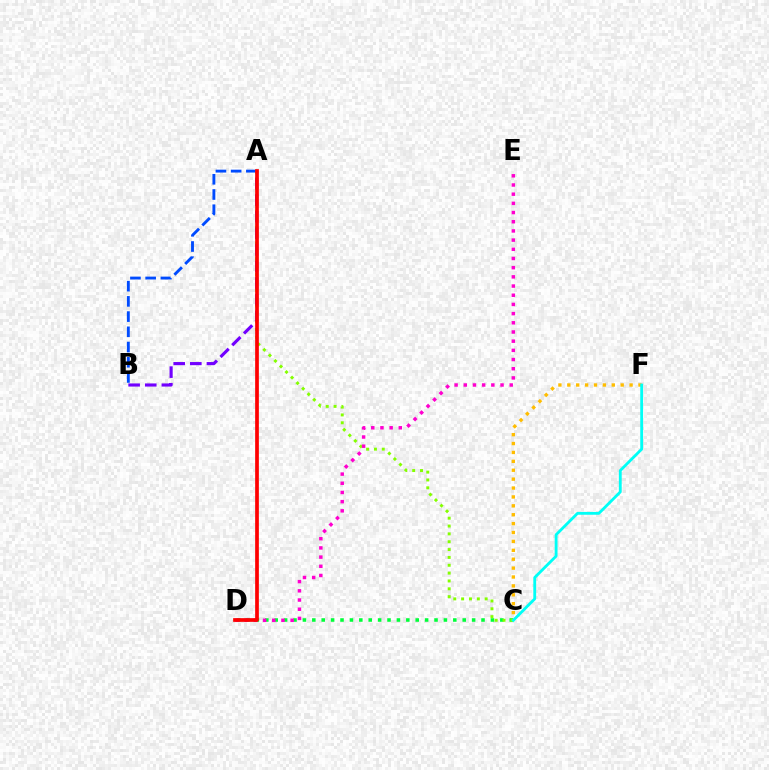{('A', 'B'): [{'color': '#004bff', 'line_style': 'dashed', 'thickness': 2.07}, {'color': '#7200ff', 'line_style': 'dashed', 'thickness': 2.26}], ('C', 'D'): [{'color': '#00ff39', 'line_style': 'dotted', 'thickness': 2.55}], ('A', 'C'): [{'color': '#84ff00', 'line_style': 'dotted', 'thickness': 2.13}], ('C', 'F'): [{'color': '#ffbd00', 'line_style': 'dotted', 'thickness': 2.42}, {'color': '#00fff6', 'line_style': 'solid', 'thickness': 2.03}], ('D', 'E'): [{'color': '#ff00cf', 'line_style': 'dotted', 'thickness': 2.5}], ('A', 'D'): [{'color': '#ff0000', 'line_style': 'solid', 'thickness': 2.66}]}